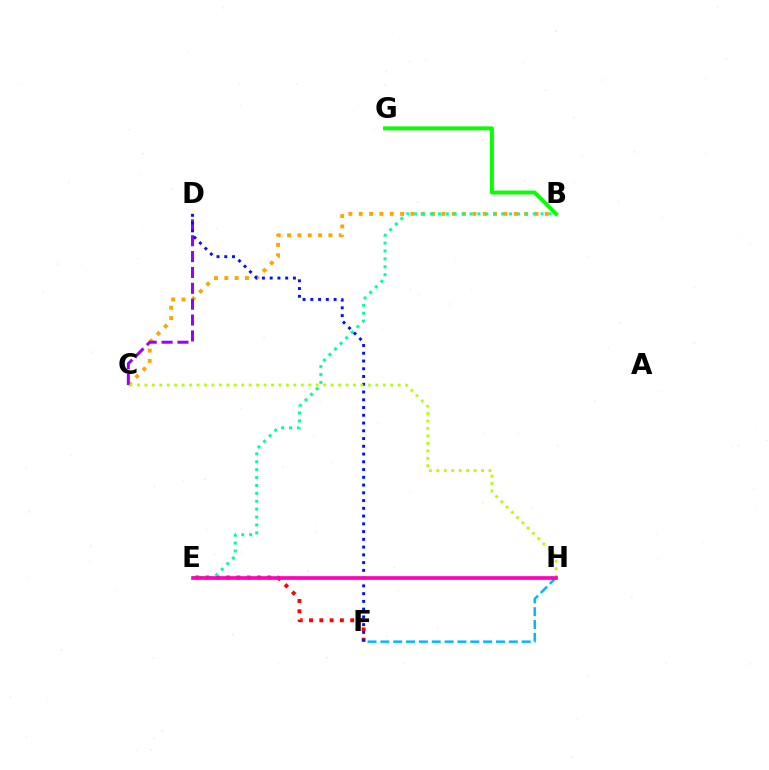{('B', 'C'): [{'color': '#ffa500', 'line_style': 'dotted', 'thickness': 2.81}], ('E', 'F'): [{'color': '#ff0000', 'line_style': 'dotted', 'thickness': 2.8}], ('C', 'D'): [{'color': '#9b00ff', 'line_style': 'dashed', 'thickness': 2.16}], ('B', 'E'): [{'color': '#00ff9d', 'line_style': 'dotted', 'thickness': 2.15}], ('D', 'F'): [{'color': '#0010ff', 'line_style': 'dotted', 'thickness': 2.11}], ('B', 'G'): [{'color': '#08ff00', 'line_style': 'solid', 'thickness': 2.82}], ('C', 'H'): [{'color': '#b3ff00', 'line_style': 'dotted', 'thickness': 2.02}], ('F', 'H'): [{'color': '#00b5ff', 'line_style': 'dashed', 'thickness': 1.75}], ('E', 'H'): [{'color': '#ff00bd', 'line_style': 'solid', 'thickness': 2.64}]}